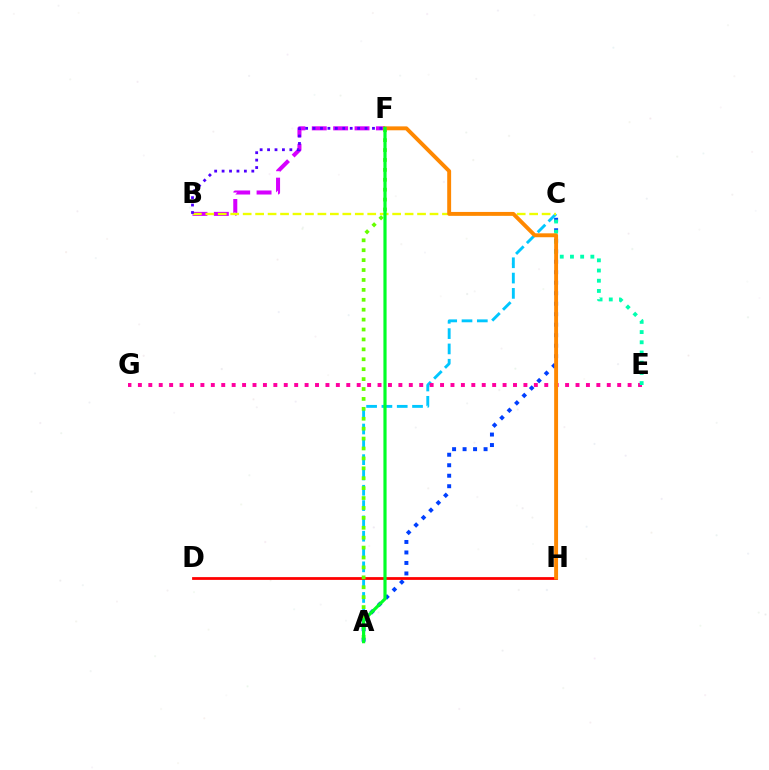{('A', 'C'): [{'color': '#003fff', 'line_style': 'dotted', 'thickness': 2.85}, {'color': '#00c7ff', 'line_style': 'dashed', 'thickness': 2.08}], ('D', 'H'): [{'color': '#ff0000', 'line_style': 'solid', 'thickness': 2.0}], ('E', 'G'): [{'color': '#ff00a0', 'line_style': 'dotted', 'thickness': 2.83}], ('B', 'F'): [{'color': '#d600ff', 'line_style': 'dashed', 'thickness': 2.9}, {'color': '#4f00ff', 'line_style': 'dotted', 'thickness': 2.02}], ('B', 'C'): [{'color': '#eeff00', 'line_style': 'dashed', 'thickness': 1.69}], ('C', 'E'): [{'color': '#00ffaf', 'line_style': 'dotted', 'thickness': 2.77}], ('A', 'F'): [{'color': '#66ff00', 'line_style': 'dotted', 'thickness': 2.69}, {'color': '#00ff27', 'line_style': 'solid', 'thickness': 2.29}], ('F', 'H'): [{'color': '#ff8800', 'line_style': 'solid', 'thickness': 2.81}]}